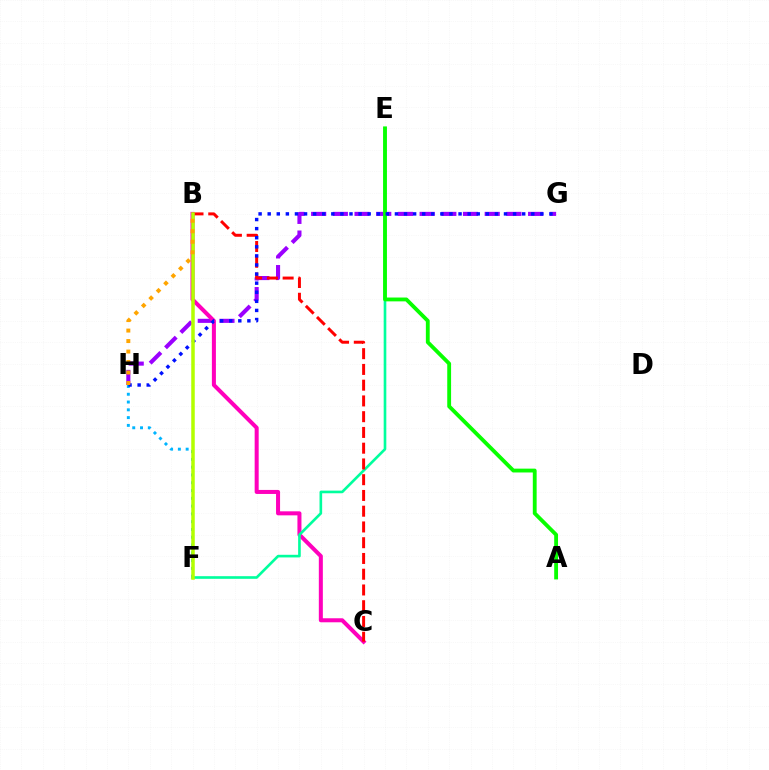{('G', 'H'): [{'color': '#9b00ff', 'line_style': 'dashed', 'thickness': 2.95}, {'color': '#0010ff', 'line_style': 'dotted', 'thickness': 2.47}], ('F', 'H'): [{'color': '#00b5ff', 'line_style': 'dotted', 'thickness': 2.12}], ('B', 'C'): [{'color': '#ff00bd', 'line_style': 'solid', 'thickness': 2.9}, {'color': '#ff0000', 'line_style': 'dashed', 'thickness': 2.14}], ('E', 'F'): [{'color': '#00ff9d', 'line_style': 'solid', 'thickness': 1.9}], ('A', 'E'): [{'color': '#08ff00', 'line_style': 'solid', 'thickness': 2.76}], ('B', 'F'): [{'color': '#b3ff00', 'line_style': 'solid', 'thickness': 2.53}], ('B', 'H'): [{'color': '#ffa500', 'line_style': 'dotted', 'thickness': 2.85}]}